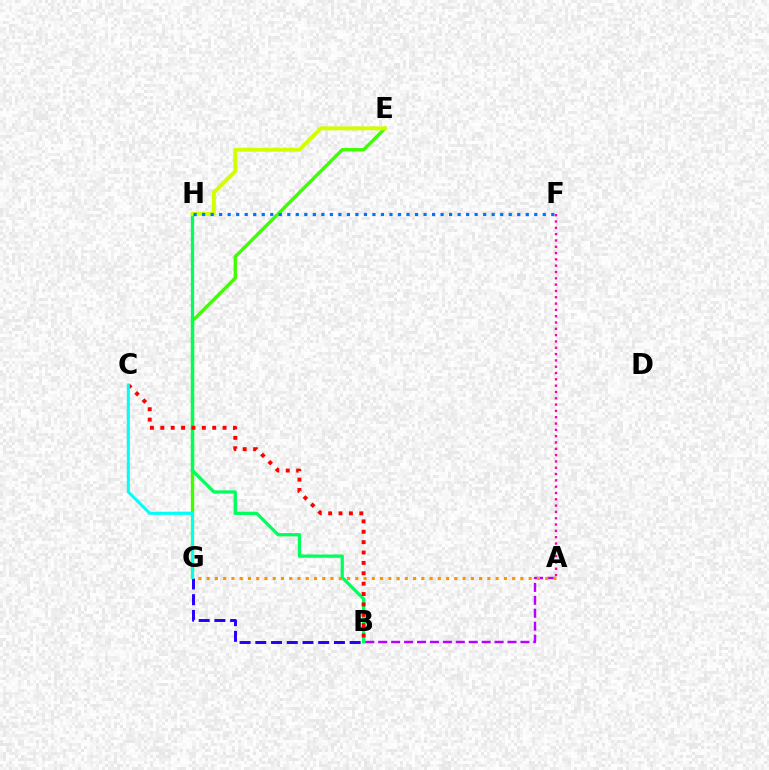{('E', 'G'): [{'color': '#3dff00', 'line_style': 'solid', 'thickness': 2.39}], ('B', 'H'): [{'color': '#00ff5c', 'line_style': 'solid', 'thickness': 2.35}], ('A', 'B'): [{'color': '#b900ff', 'line_style': 'dashed', 'thickness': 1.76}], ('A', 'F'): [{'color': '#ff00ac', 'line_style': 'dotted', 'thickness': 1.72}], ('E', 'H'): [{'color': '#d1ff00', 'line_style': 'solid', 'thickness': 2.82}], ('B', 'C'): [{'color': '#ff0000', 'line_style': 'dotted', 'thickness': 2.82}], ('B', 'G'): [{'color': '#2500ff', 'line_style': 'dashed', 'thickness': 2.14}], ('F', 'H'): [{'color': '#0074ff', 'line_style': 'dotted', 'thickness': 2.31}], ('A', 'G'): [{'color': '#ff9400', 'line_style': 'dotted', 'thickness': 2.24}], ('C', 'G'): [{'color': '#00fff6', 'line_style': 'solid', 'thickness': 2.19}]}